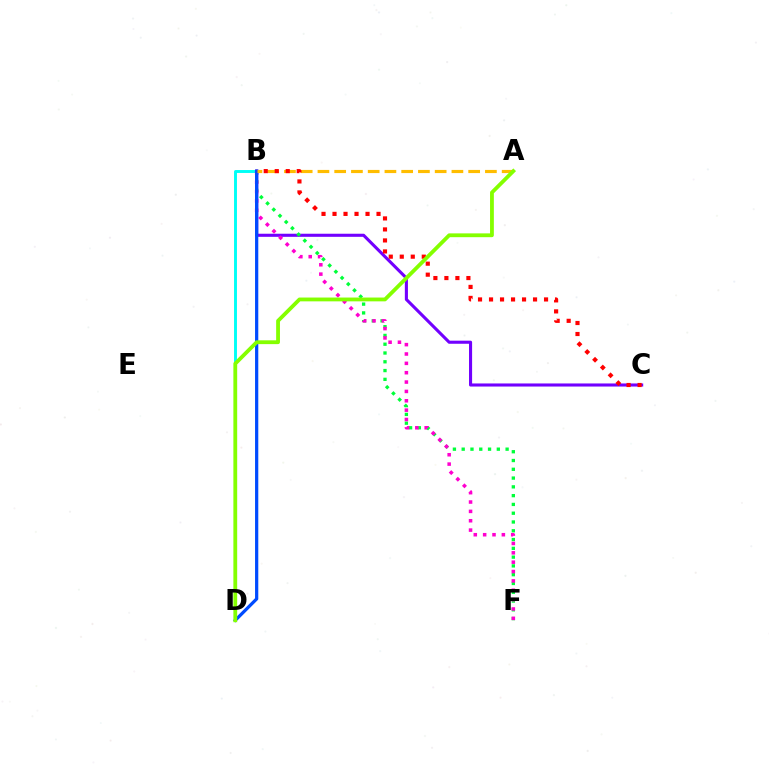{('B', 'D'): [{'color': '#00fff6', 'line_style': 'solid', 'thickness': 2.11}, {'color': '#004bff', 'line_style': 'solid', 'thickness': 2.33}], ('B', 'C'): [{'color': '#7200ff', 'line_style': 'solid', 'thickness': 2.22}, {'color': '#ff0000', 'line_style': 'dotted', 'thickness': 2.99}], ('B', 'F'): [{'color': '#00ff39', 'line_style': 'dotted', 'thickness': 2.39}, {'color': '#ff00cf', 'line_style': 'dotted', 'thickness': 2.54}], ('A', 'B'): [{'color': '#ffbd00', 'line_style': 'dashed', 'thickness': 2.28}], ('A', 'D'): [{'color': '#84ff00', 'line_style': 'solid', 'thickness': 2.74}]}